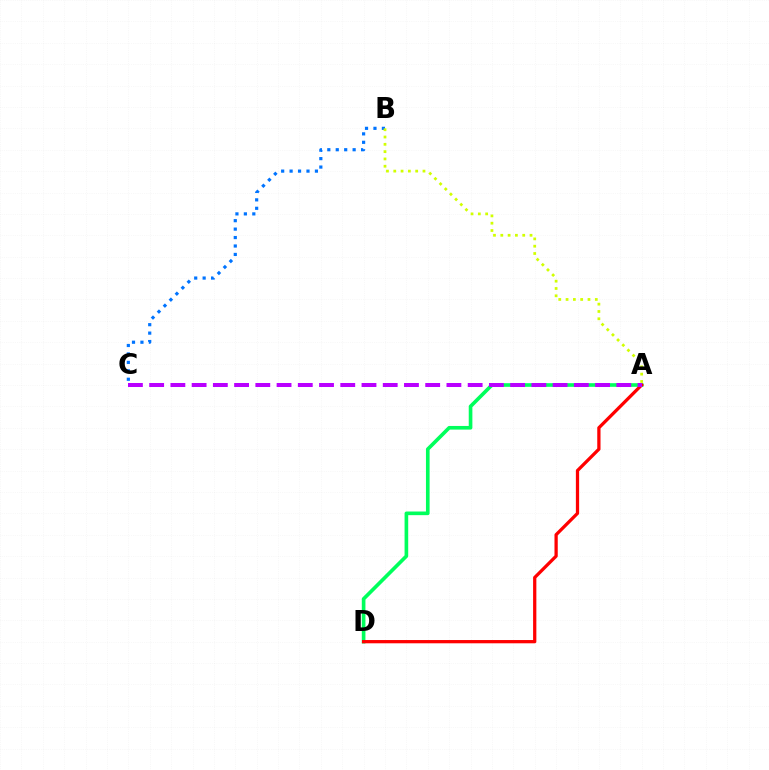{('A', 'D'): [{'color': '#00ff5c', 'line_style': 'solid', 'thickness': 2.62}, {'color': '#ff0000', 'line_style': 'solid', 'thickness': 2.35}], ('B', 'C'): [{'color': '#0074ff', 'line_style': 'dotted', 'thickness': 2.29}], ('A', 'B'): [{'color': '#d1ff00', 'line_style': 'dotted', 'thickness': 1.99}], ('A', 'C'): [{'color': '#b900ff', 'line_style': 'dashed', 'thickness': 2.88}]}